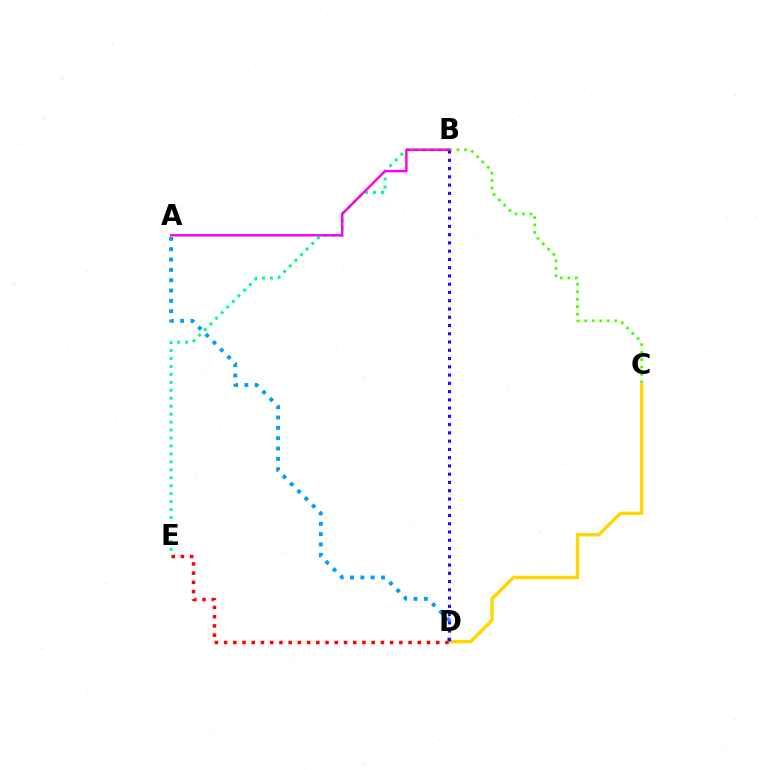{('B', 'C'): [{'color': '#4fff00', 'line_style': 'dotted', 'thickness': 2.03}], ('C', 'D'): [{'color': '#ffd500', 'line_style': 'solid', 'thickness': 2.45}], ('D', 'E'): [{'color': '#ff0000', 'line_style': 'dotted', 'thickness': 2.51}], ('A', 'D'): [{'color': '#009eff', 'line_style': 'dotted', 'thickness': 2.81}], ('B', 'E'): [{'color': '#00ff86', 'line_style': 'dotted', 'thickness': 2.16}], ('B', 'D'): [{'color': '#3700ff', 'line_style': 'dotted', 'thickness': 2.24}], ('A', 'B'): [{'color': '#ff00ed', 'line_style': 'solid', 'thickness': 1.74}]}